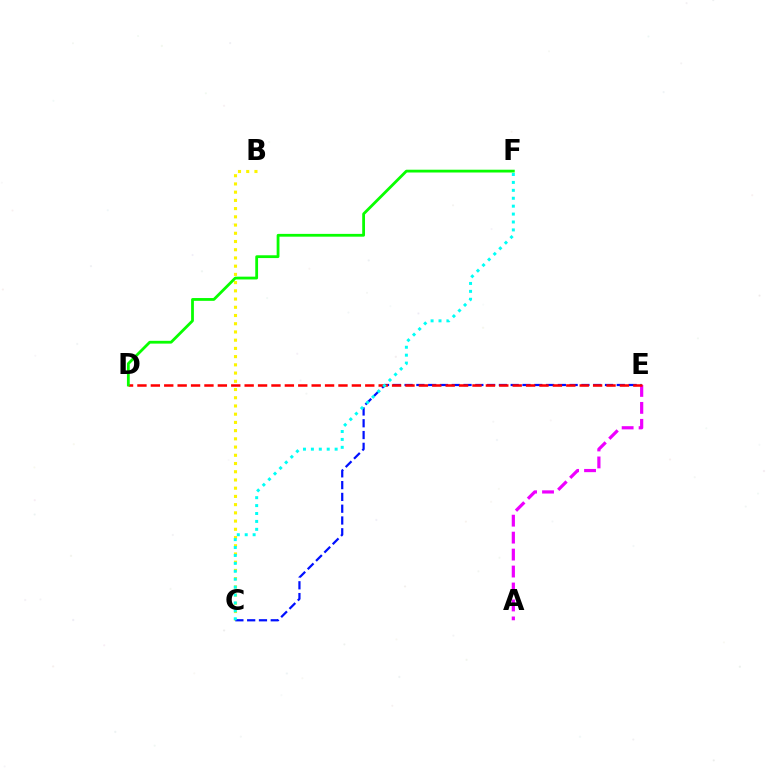{('A', 'E'): [{'color': '#ee00ff', 'line_style': 'dashed', 'thickness': 2.3}], ('B', 'C'): [{'color': '#fcf500', 'line_style': 'dotted', 'thickness': 2.23}], ('C', 'E'): [{'color': '#0010ff', 'line_style': 'dashed', 'thickness': 1.6}], ('D', 'E'): [{'color': '#ff0000', 'line_style': 'dashed', 'thickness': 1.82}], ('C', 'F'): [{'color': '#00fff6', 'line_style': 'dotted', 'thickness': 2.15}], ('D', 'F'): [{'color': '#08ff00', 'line_style': 'solid', 'thickness': 2.01}]}